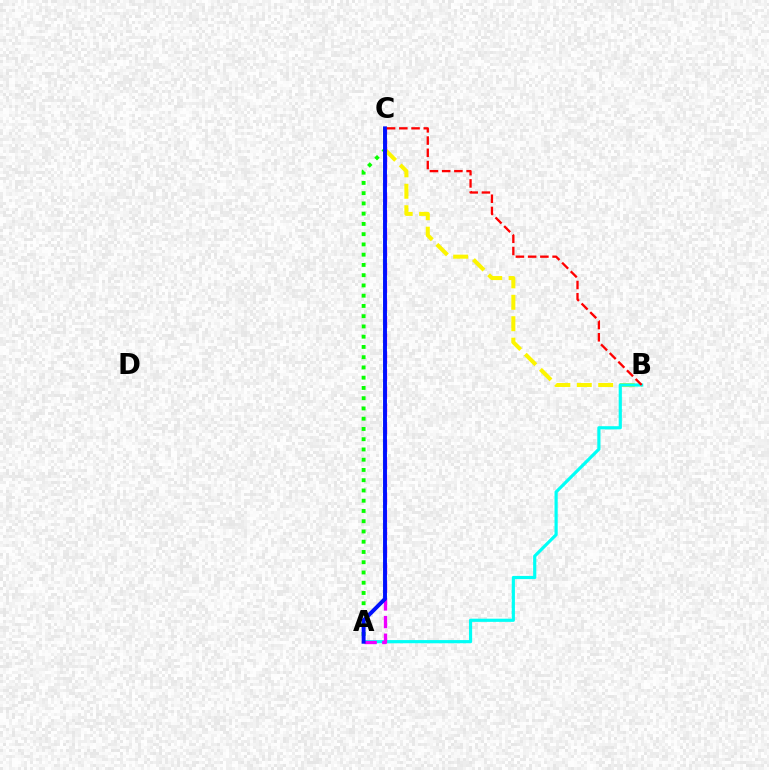{('A', 'C'): [{'color': '#08ff00', 'line_style': 'dotted', 'thickness': 2.79}, {'color': '#ee00ff', 'line_style': 'dashed', 'thickness': 2.4}, {'color': '#0010ff', 'line_style': 'solid', 'thickness': 2.83}], ('B', 'C'): [{'color': '#fcf500', 'line_style': 'dashed', 'thickness': 2.91}, {'color': '#ff0000', 'line_style': 'dashed', 'thickness': 1.66}], ('A', 'B'): [{'color': '#00fff6', 'line_style': 'solid', 'thickness': 2.29}]}